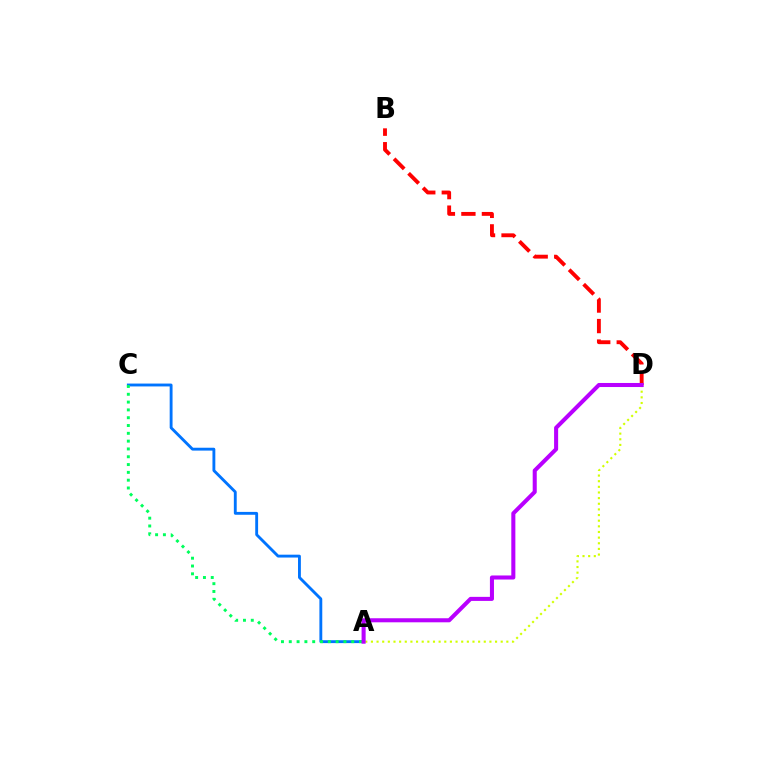{('A', 'D'): [{'color': '#d1ff00', 'line_style': 'dotted', 'thickness': 1.53}, {'color': '#b900ff', 'line_style': 'solid', 'thickness': 2.92}], ('B', 'D'): [{'color': '#ff0000', 'line_style': 'dashed', 'thickness': 2.79}], ('A', 'C'): [{'color': '#0074ff', 'line_style': 'solid', 'thickness': 2.06}, {'color': '#00ff5c', 'line_style': 'dotted', 'thickness': 2.12}]}